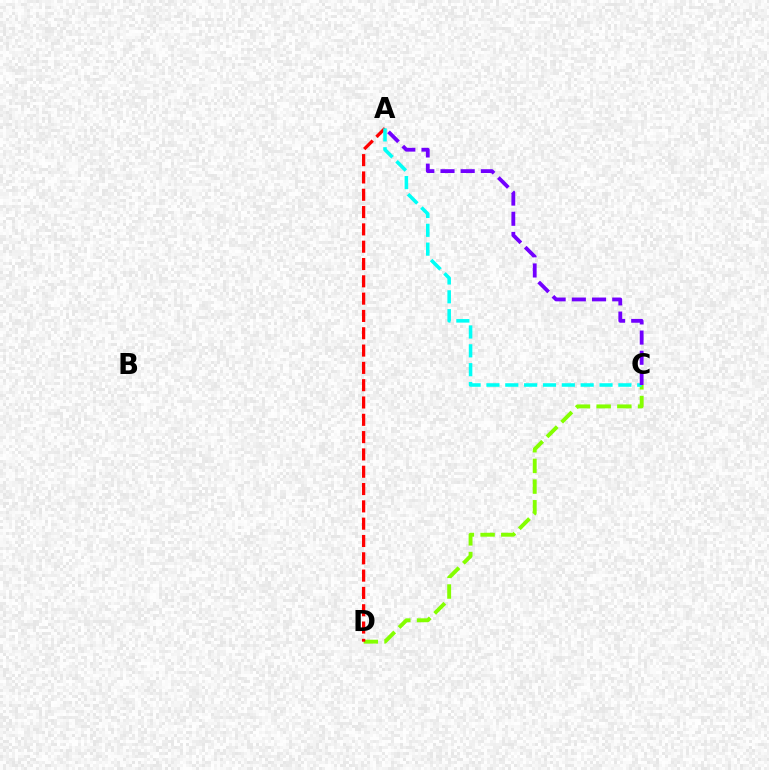{('C', 'D'): [{'color': '#84ff00', 'line_style': 'dashed', 'thickness': 2.81}], ('A', 'D'): [{'color': '#ff0000', 'line_style': 'dashed', 'thickness': 2.35}], ('A', 'C'): [{'color': '#00fff6', 'line_style': 'dashed', 'thickness': 2.56}, {'color': '#7200ff', 'line_style': 'dashed', 'thickness': 2.74}]}